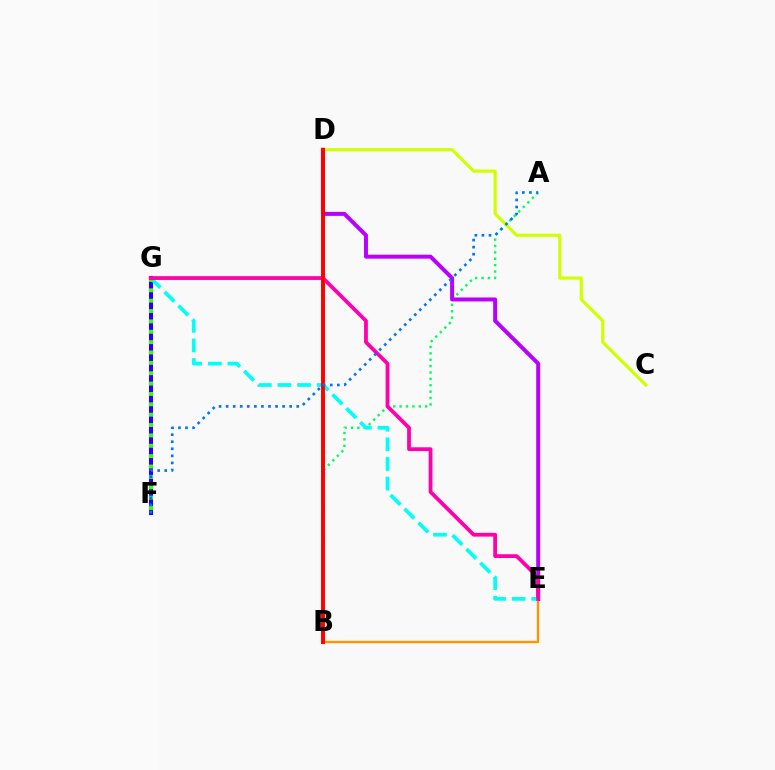{('B', 'E'): [{'color': '#ff9400', 'line_style': 'solid', 'thickness': 1.7}], ('F', 'G'): [{'color': '#2500ff', 'line_style': 'solid', 'thickness': 2.91}, {'color': '#3dff00', 'line_style': 'dotted', 'thickness': 2.82}], ('A', 'B'): [{'color': '#00ff5c', 'line_style': 'dotted', 'thickness': 1.73}], ('D', 'E'): [{'color': '#b900ff', 'line_style': 'solid', 'thickness': 2.86}], ('E', 'G'): [{'color': '#00fff6', 'line_style': 'dashed', 'thickness': 2.66}, {'color': '#ff00ac', 'line_style': 'solid', 'thickness': 2.72}], ('C', 'D'): [{'color': '#d1ff00', 'line_style': 'solid', 'thickness': 2.28}], ('B', 'D'): [{'color': '#ff0000', 'line_style': 'solid', 'thickness': 2.83}], ('A', 'F'): [{'color': '#0074ff', 'line_style': 'dotted', 'thickness': 1.92}]}